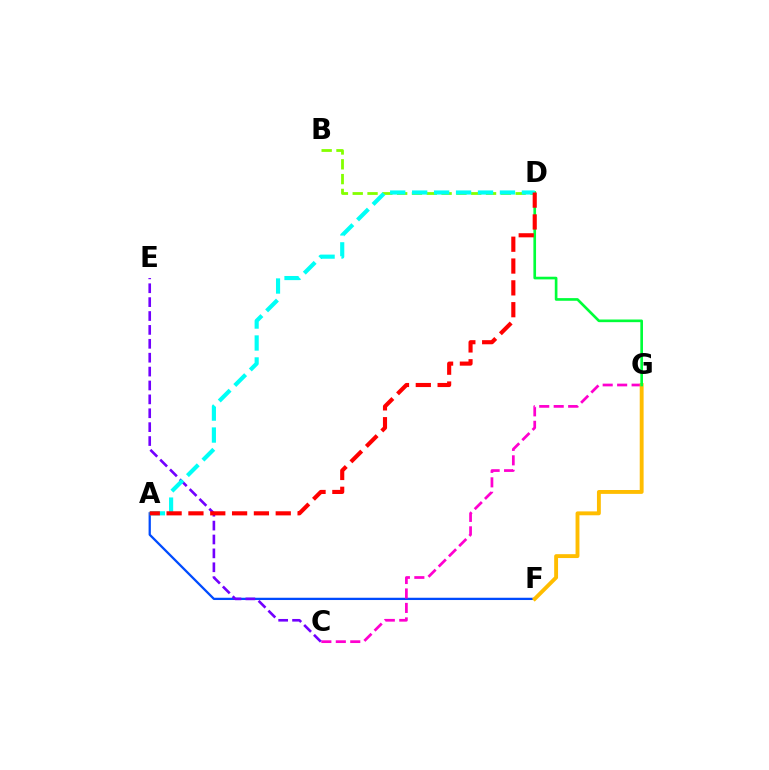{('B', 'D'): [{'color': '#84ff00', 'line_style': 'dashed', 'thickness': 2.01}], ('A', 'F'): [{'color': '#004bff', 'line_style': 'solid', 'thickness': 1.64}], ('C', 'G'): [{'color': '#ff00cf', 'line_style': 'dashed', 'thickness': 1.96}], ('F', 'G'): [{'color': '#ffbd00', 'line_style': 'solid', 'thickness': 2.79}], ('D', 'G'): [{'color': '#00ff39', 'line_style': 'solid', 'thickness': 1.91}], ('C', 'E'): [{'color': '#7200ff', 'line_style': 'dashed', 'thickness': 1.89}], ('A', 'D'): [{'color': '#00fff6', 'line_style': 'dashed', 'thickness': 2.98}, {'color': '#ff0000', 'line_style': 'dashed', 'thickness': 2.97}]}